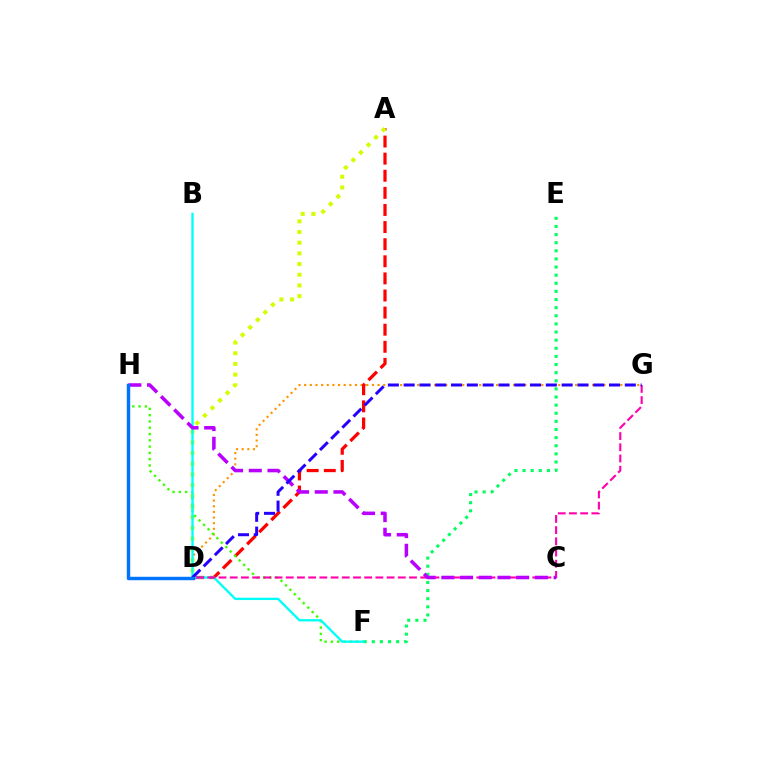{('D', 'G'): [{'color': '#ff9400', 'line_style': 'dotted', 'thickness': 1.53}, {'color': '#ff00ac', 'line_style': 'dashed', 'thickness': 1.52}, {'color': '#2500ff', 'line_style': 'dashed', 'thickness': 2.15}], ('A', 'D'): [{'color': '#ff0000', 'line_style': 'dashed', 'thickness': 2.32}, {'color': '#d1ff00', 'line_style': 'dotted', 'thickness': 2.9}], ('E', 'F'): [{'color': '#00ff5c', 'line_style': 'dotted', 'thickness': 2.21}], ('F', 'H'): [{'color': '#3dff00', 'line_style': 'dotted', 'thickness': 1.71}], ('B', 'F'): [{'color': '#00fff6', 'line_style': 'solid', 'thickness': 1.69}], ('C', 'H'): [{'color': '#b900ff', 'line_style': 'dashed', 'thickness': 2.54}], ('D', 'H'): [{'color': '#0074ff', 'line_style': 'solid', 'thickness': 2.47}]}